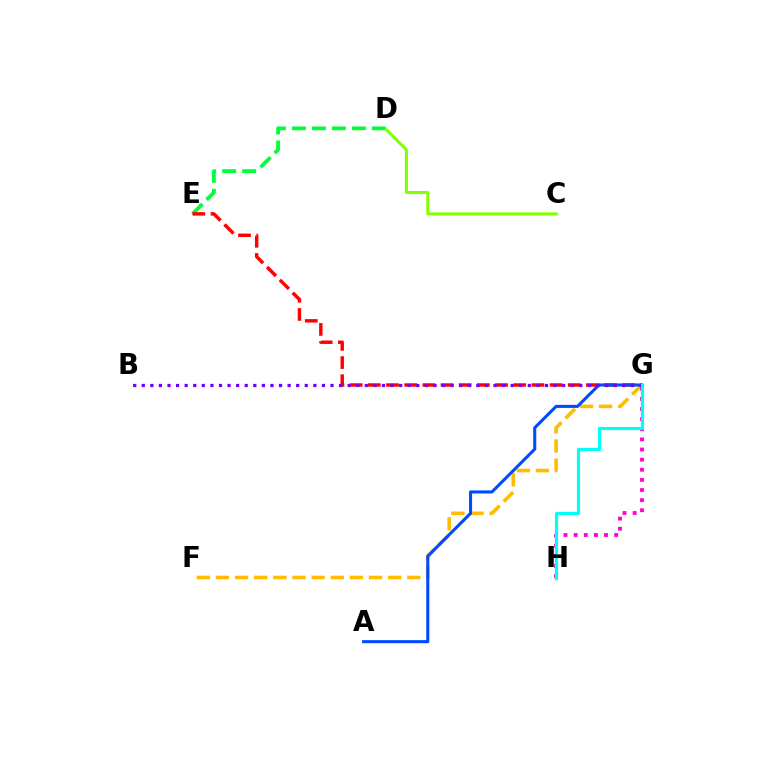{('C', 'D'): [{'color': '#84ff00', 'line_style': 'solid', 'thickness': 2.2}], ('D', 'E'): [{'color': '#00ff39', 'line_style': 'dashed', 'thickness': 2.71}], ('F', 'G'): [{'color': '#ffbd00', 'line_style': 'dashed', 'thickness': 2.6}], ('G', 'H'): [{'color': '#ff00cf', 'line_style': 'dotted', 'thickness': 2.75}, {'color': '#00fff6', 'line_style': 'solid', 'thickness': 2.31}], ('E', 'G'): [{'color': '#ff0000', 'line_style': 'dashed', 'thickness': 2.47}], ('A', 'G'): [{'color': '#004bff', 'line_style': 'solid', 'thickness': 2.21}], ('B', 'G'): [{'color': '#7200ff', 'line_style': 'dotted', 'thickness': 2.33}]}